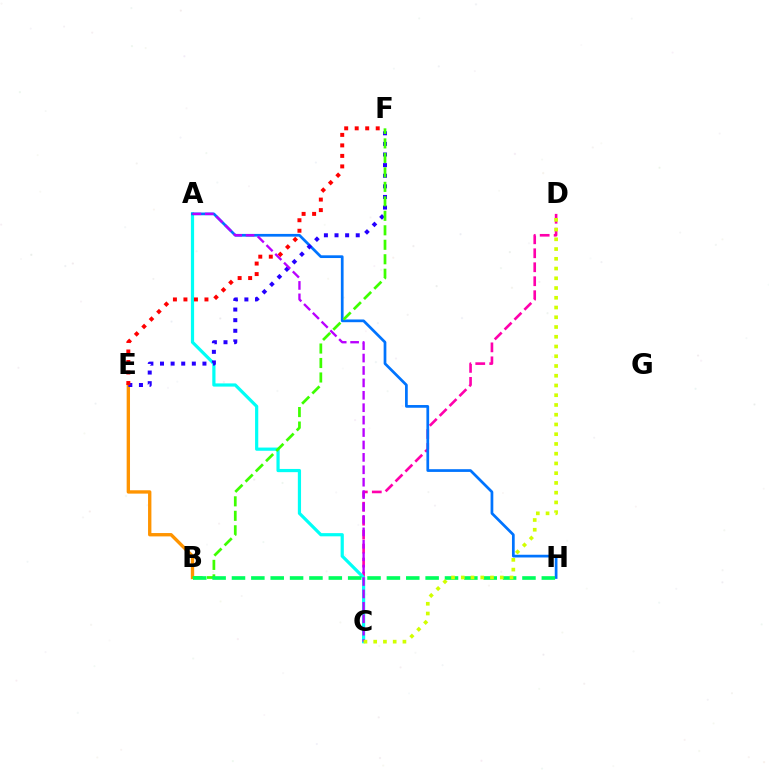{('C', 'D'): [{'color': '#ff00ac', 'line_style': 'dashed', 'thickness': 1.9}, {'color': '#d1ff00', 'line_style': 'dotted', 'thickness': 2.65}], ('B', 'E'): [{'color': '#ff9400', 'line_style': 'solid', 'thickness': 2.41}], ('A', 'C'): [{'color': '#00fff6', 'line_style': 'solid', 'thickness': 2.31}, {'color': '#b900ff', 'line_style': 'dashed', 'thickness': 1.69}], ('A', 'H'): [{'color': '#0074ff', 'line_style': 'solid', 'thickness': 1.96}], ('E', 'F'): [{'color': '#2500ff', 'line_style': 'dotted', 'thickness': 2.88}, {'color': '#ff0000', 'line_style': 'dotted', 'thickness': 2.86}], ('B', 'F'): [{'color': '#3dff00', 'line_style': 'dashed', 'thickness': 1.97}], ('B', 'H'): [{'color': '#00ff5c', 'line_style': 'dashed', 'thickness': 2.63}]}